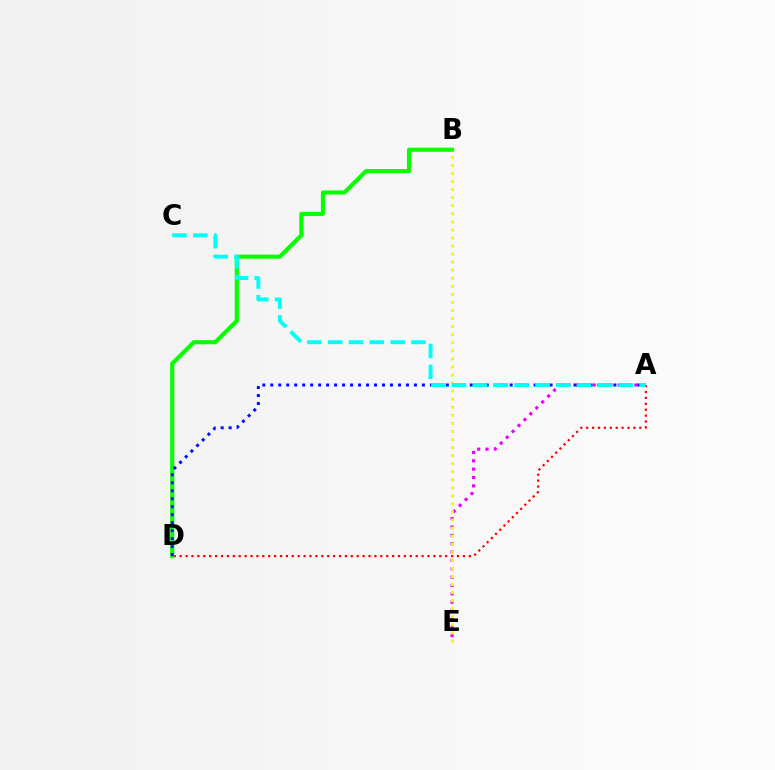{('A', 'D'): [{'color': '#ff0000', 'line_style': 'dotted', 'thickness': 1.6}, {'color': '#0010ff', 'line_style': 'dotted', 'thickness': 2.17}], ('A', 'E'): [{'color': '#ee00ff', 'line_style': 'dotted', 'thickness': 2.27}], ('B', 'D'): [{'color': '#08ff00', 'line_style': 'solid', 'thickness': 2.97}], ('B', 'E'): [{'color': '#fcf500', 'line_style': 'dotted', 'thickness': 2.19}], ('A', 'C'): [{'color': '#00fff6', 'line_style': 'dashed', 'thickness': 2.83}]}